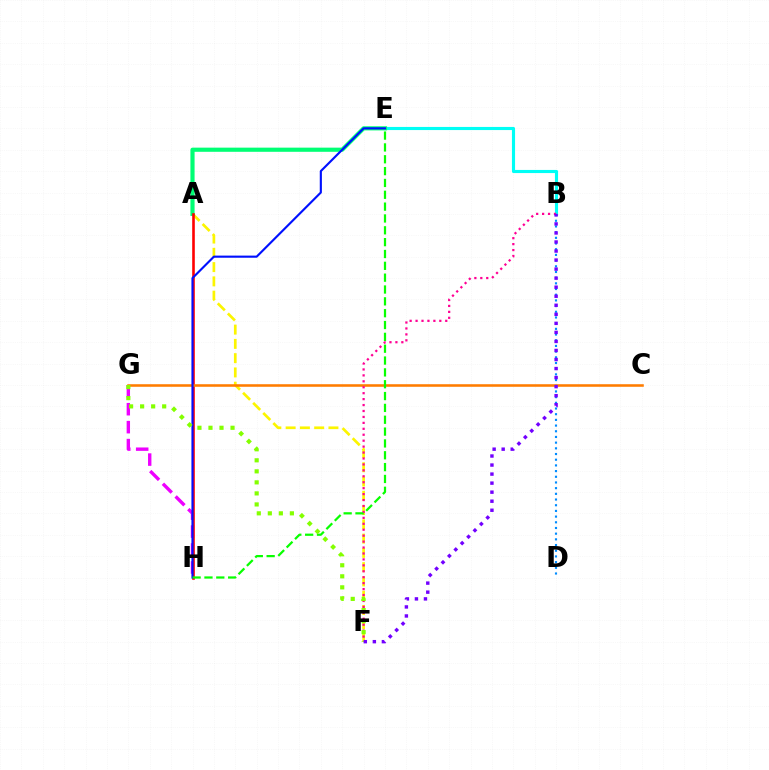{('B', 'D'): [{'color': '#008cff', 'line_style': 'dotted', 'thickness': 1.55}], ('A', 'F'): [{'color': '#fcf500', 'line_style': 'dashed', 'thickness': 1.94}], ('G', 'H'): [{'color': '#ee00ff', 'line_style': 'dashed', 'thickness': 2.44}], ('B', 'E'): [{'color': '#00fff6', 'line_style': 'solid', 'thickness': 2.25}], ('A', 'E'): [{'color': '#00ff74', 'line_style': 'solid', 'thickness': 2.99}], ('A', 'H'): [{'color': '#ff0000', 'line_style': 'solid', 'thickness': 1.88}], ('C', 'G'): [{'color': '#ff7c00', 'line_style': 'solid', 'thickness': 1.85}], ('B', 'F'): [{'color': '#ff0094', 'line_style': 'dotted', 'thickness': 1.61}, {'color': '#7200ff', 'line_style': 'dotted', 'thickness': 2.46}], ('E', 'H'): [{'color': '#0010ff', 'line_style': 'solid', 'thickness': 1.54}, {'color': '#08ff00', 'line_style': 'dashed', 'thickness': 1.61}], ('F', 'G'): [{'color': '#84ff00', 'line_style': 'dotted', 'thickness': 3.0}]}